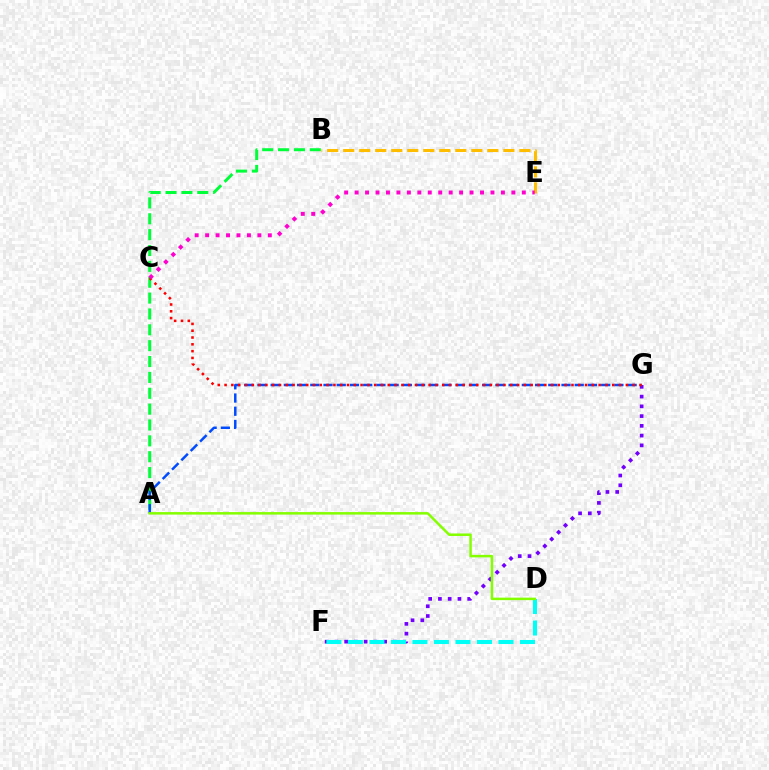{('A', 'B'): [{'color': '#00ff39', 'line_style': 'dashed', 'thickness': 2.16}], ('B', 'E'): [{'color': '#ffbd00', 'line_style': 'dashed', 'thickness': 2.18}], ('F', 'G'): [{'color': '#7200ff', 'line_style': 'dotted', 'thickness': 2.65}], ('D', 'F'): [{'color': '#00fff6', 'line_style': 'dashed', 'thickness': 2.92}], ('A', 'G'): [{'color': '#004bff', 'line_style': 'dashed', 'thickness': 1.8}], ('C', 'G'): [{'color': '#ff0000', 'line_style': 'dotted', 'thickness': 1.85}], ('C', 'E'): [{'color': '#ff00cf', 'line_style': 'dotted', 'thickness': 2.84}], ('A', 'D'): [{'color': '#84ff00', 'line_style': 'solid', 'thickness': 1.8}]}